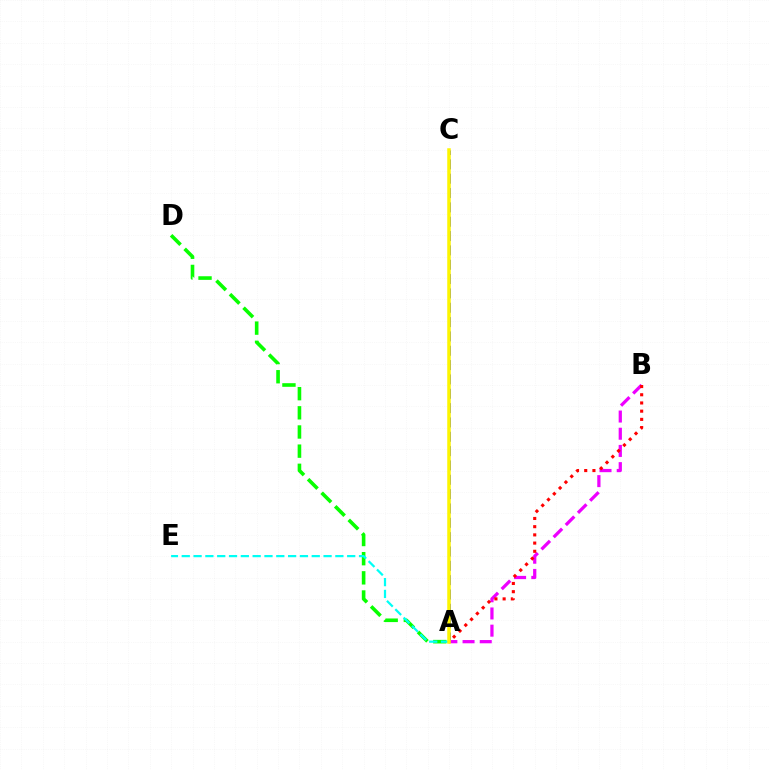{('A', 'C'): [{'color': '#0010ff', 'line_style': 'dashed', 'thickness': 1.95}, {'color': '#fcf500', 'line_style': 'solid', 'thickness': 2.52}], ('A', 'D'): [{'color': '#08ff00', 'line_style': 'dashed', 'thickness': 2.6}], ('A', 'B'): [{'color': '#ee00ff', 'line_style': 'dashed', 'thickness': 2.34}, {'color': '#ff0000', 'line_style': 'dotted', 'thickness': 2.23}], ('A', 'E'): [{'color': '#00fff6', 'line_style': 'dashed', 'thickness': 1.61}]}